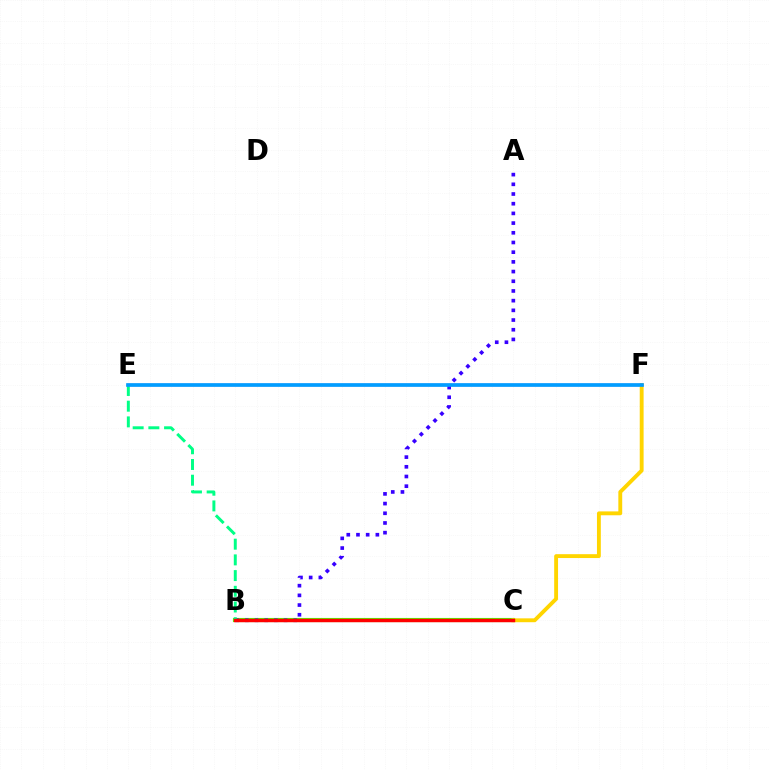{('B', 'C'): [{'color': '#4fff00', 'line_style': 'solid', 'thickness': 2.97}, {'color': '#ff0000', 'line_style': 'solid', 'thickness': 2.47}], ('C', 'F'): [{'color': '#ffd500', 'line_style': 'solid', 'thickness': 2.78}], ('A', 'B'): [{'color': '#3700ff', 'line_style': 'dotted', 'thickness': 2.63}], ('B', 'E'): [{'color': '#00ff86', 'line_style': 'dashed', 'thickness': 2.13}], ('E', 'F'): [{'color': '#ff00ed', 'line_style': 'solid', 'thickness': 1.64}, {'color': '#009eff', 'line_style': 'solid', 'thickness': 2.64}]}